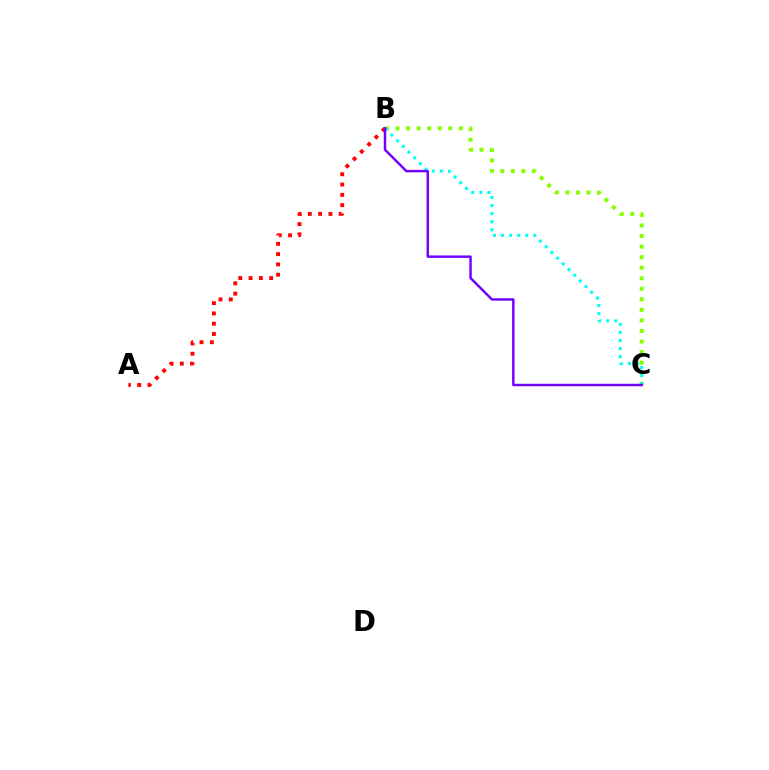{('B', 'C'): [{'color': '#84ff00', 'line_style': 'dotted', 'thickness': 2.86}, {'color': '#00fff6', 'line_style': 'dotted', 'thickness': 2.19}, {'color': '#7200ff', 'line_style': 'solid', 'thickness': 1.77}], ('A', 'B'): [{'color': '#ff0000', 'line_style': 'dotted', 'thickness': 2.79}]}